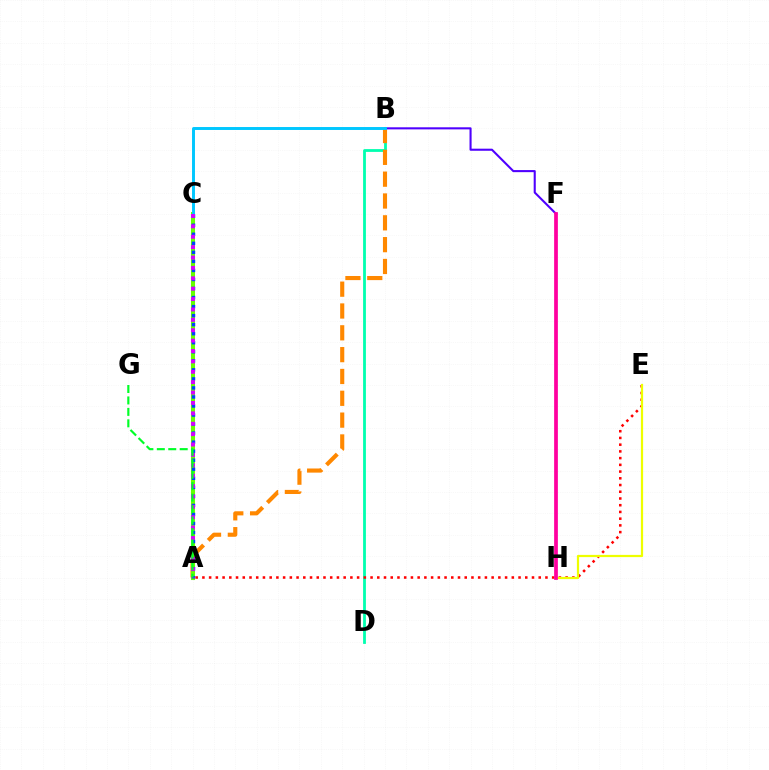{('B', 'D'): [{'color': '#00ffaf', 'line_style': 'solid', 'thickness': 2.01}], ('A', 'B'): [{'color': '#ff8800', 'line_style': 'dashed', 'thickness': 2.96}], ('A', 'C'): [{'color': '#66ff00', 'line_style': 'solid', 'thickness': 2.93}, {'color': '#003fff', 'line_style': 'dotted', 'thickness': 2.46}, {'color': '#d600ff', 'line_style': 'dotted', 'thickness': 2.82}], ('B', 'F'): [{'color': '#4f00ff', 'line_style': 'solid', 'thickness': 1.5}], ('B', 'C'): [{'color': '#00c7ff', 'line_style': 'solid', 'thickness': 2.12}], ('A', 'E'): [{'color': '#ff0000', 'line_style': 'dotted', 'thickness': 1.83}], ('E', 'H'): [{'color': '#eeff00', 'line_style': 'solid', 'thickness': 1.6}], ('F', 'H'): [{'color': '#ff00a0', 'line_style': 'solid', 'thickness': 2.69}], ('A', 'G'): [{'color': '#00ff27', 'line_style': 'dashed', 'thickness': 1.55}]}